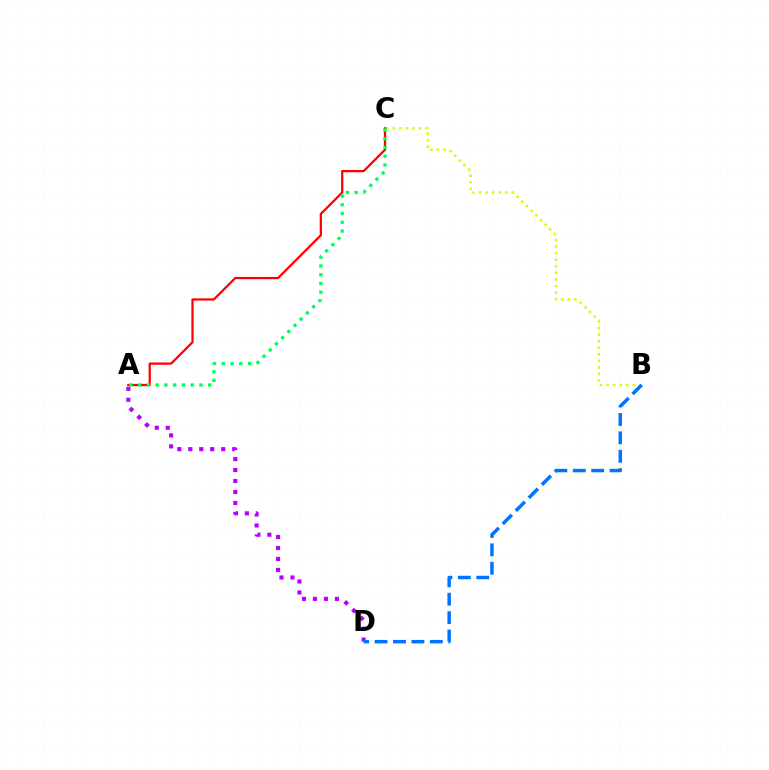{('A', 'C'): [{'color': '#ff0000', 'line_style': 'solid', 'thickness': 1.62}, {'color': '#00ff5c', 'line_style': 'dotted', 'thickness': 2.38}], ('B', 'C'): [{'color': '#d1ff00', 'line_style': 'dotted', 'thickness': 1.78}], ('A', 'D'): [{'color': '#b900ff', 'line_style': 'dotted', 'thickness': 2.98}], ('B', 'D'): [{'color': '#0074ff', 'line_style': 'dashed', 'thickness': 2.5}]}